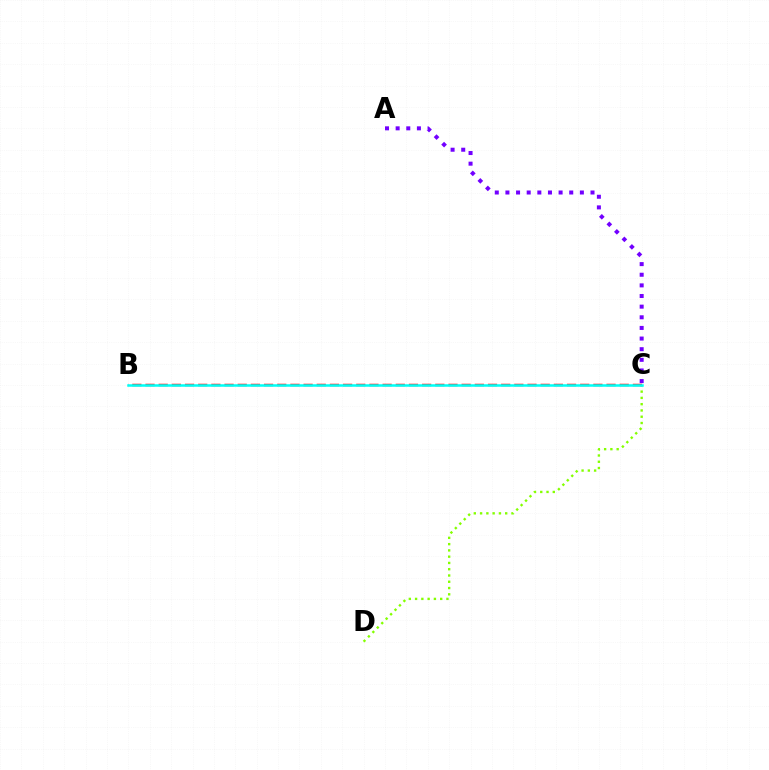{('C', 'D'): [{'color': '#84ff00', 'line_style': 'dotted', 'thickness': 1.7}], ('A', 'C'): [{'color': '#7200ff', 'line_style': 'dotted', 'thickness': 2.89}], ('B', 'C'): [{'color': '#ff0000', 'line_style': 'dashed', 'thickness': 1.79}, {'color': '#00fff6', 'line_style': 'solid', 'thickness': 1.81}]}